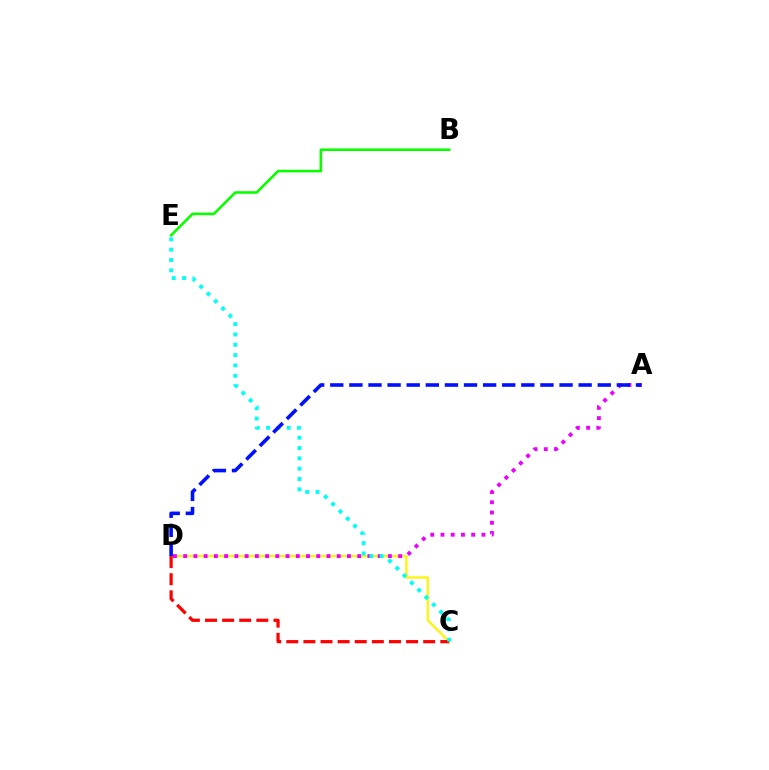{('B', 'E'): [{'color': '#08ff00', 'line_style': 'solid', 'thickness': 1.87}], ('C', 'D'): [{'color': '#fcf500', 'line_style': 'solid', 'thickness': 1.61}, {'color': '#ff0000', 'line_style': 'dashed', 'thickness': 2.32}], ('A', 'D'): [{'color': '#ee00ff', 'line_style': 'dotted', 'thickness': 2.78}, {'color': '#0010ff', 'line_style': 'dashed', 'thickness': 2.6}], ('C', 'E'): [{'color': '#00fff6', 'line_style': 'dotted', 'thickness': 2.81}]}